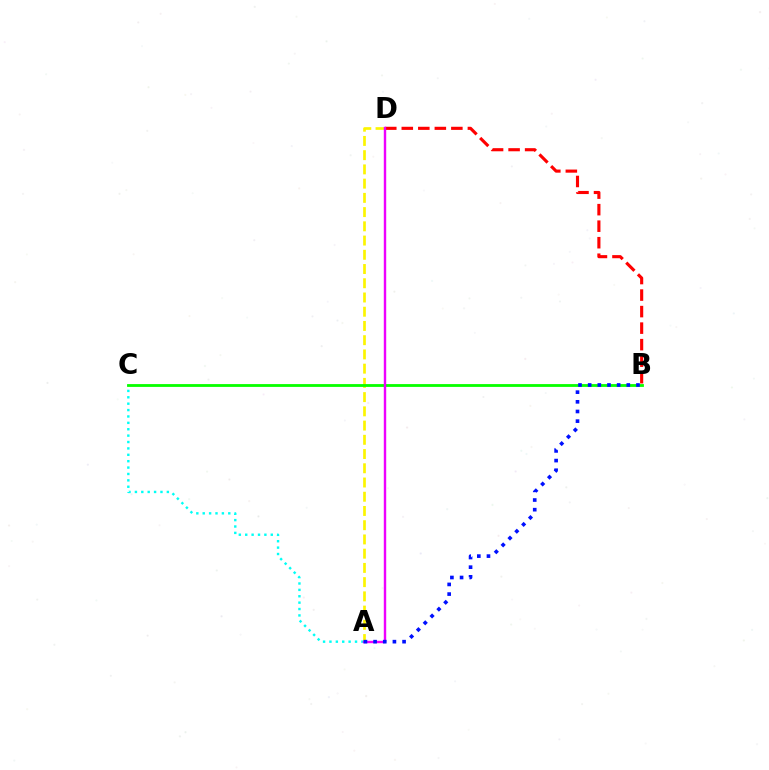{('A', 'D'): [{'color': '#fcf500', 'line_style': 'dashed', 'thickness': 1.93}, {'color': '#ee00ff', 'line_style': 'solid', 'thickness': 1.74}], ('A', 'C'): [{'color': '#00fff6', 'line_style': 'dotted', 'thickness': 1.74}], ('B', 'D'): [{'color': '#ff0000', 'line_style': 'dashed', 'thickness': 2.24}], ('B', 'C'): [{'color': '#08ff00', 'line_style': 'solid', 'thickness': 2.03}], ('A', 'B'): [{'color': '#0010ff', 'line_style': 'dotted', 'thickness': 2.62}]}